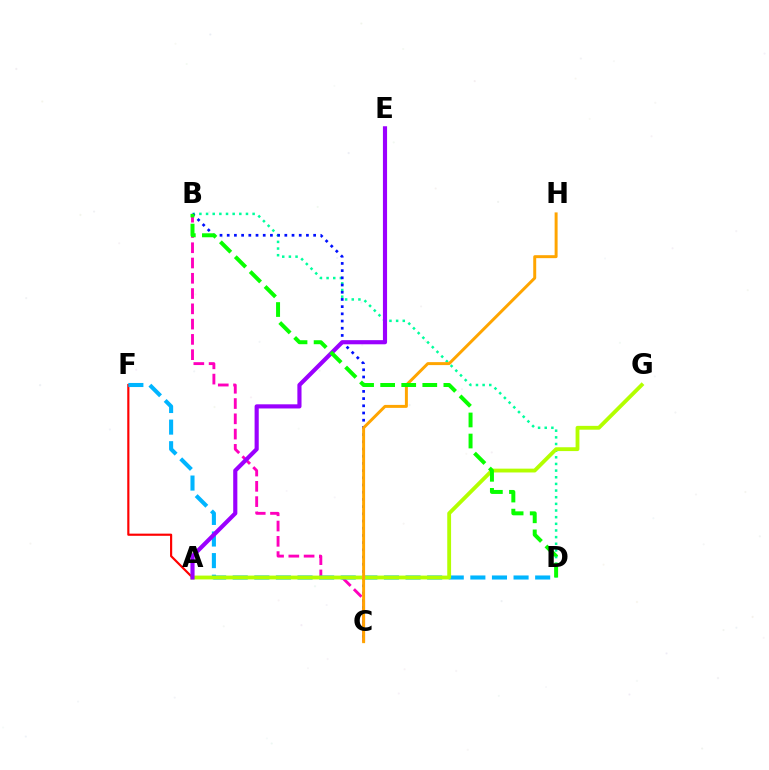{('A', 'F'): [{'color': '#ff0000', 'line_style': 'solid', 'thickness': 1.56}], ('B', 'D'): [{'color': '#00ff9d', 'line_style': 'dotted', 'thickness': 1.81}, {'color': '#08ff00', 'line_style': 'dashed', 'thickness': 2.86}], ('B', 'C'): [{'color': '#ff00bd', 'line_style': 'dashed', 'thickness': 2.08}, {'color': '#0010ff', 'line_style': 'dotted', 'thickness': 1.96}], ('D', 'F'): [{'color': '#00b5ff', 'line_style': 'dashed', 'thickness': 2.93}], ('A', 'G'): [{'color': '#b3ff00', 'line_style': 'solid', 'thickness': 2.76}], ('C', 'H'): [{'color': '#ffa500', 'line_style': 'solid', 'thickness': 2.14}], ('A', 'E'): [{'color': '#9b00ff', 'line_style': 'solid', 'thickness': 2.98}]}